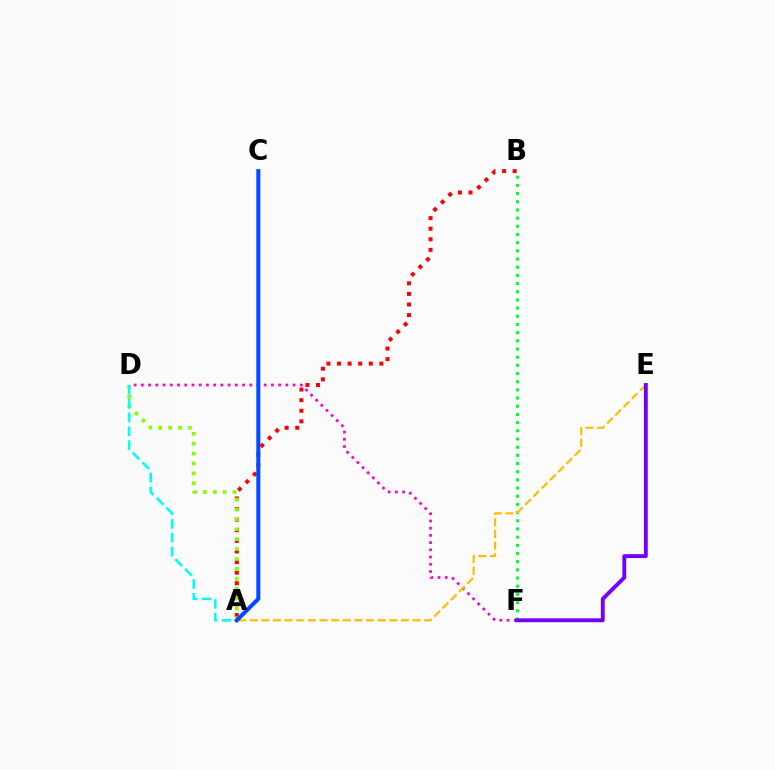{('D', 'F'): [{'color': '#ff00cf', 'line_style': 'dotted', 'thickness': 1.96}], ('B', 'F'): [{'color': '#00ff39', 'line_style': 'dotted', 'thickness': 2.22}], ('A', 'B'): [{'color': '#ff0000', 'line_style': 'dotted', 'thickness': 2.88}], ('A', 'D'): [{'color': '#84ff00', 'line_style': 'dotted', 'thickness': 2.69}, {'color': '#00fff6', 'line_style': 'dashed', 'thickness': 1.88}], ('A', 'E'): [{'color': '#ffbd00', 'line_style': 'dashed', 'thickness': 1.58}], ('A', 'C'): [{'color': '#004bff', 'line_style': 'solid', 'thickness': 2.92}], ('E', 'F'): [{'color': '#7200ff', 'line_style': 'solid', 'thickness': 2.8}]}